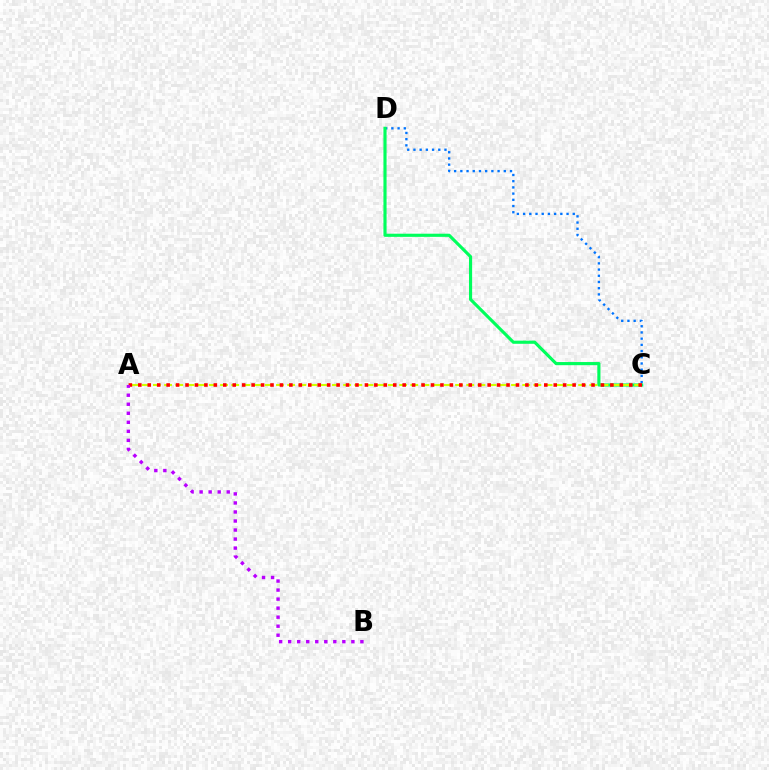{('C', 'D'): [{'color': '#0074ff', 'line_style': 'dotted', 'thickness': 1.69}, {'color': '#00ff5c', 'line_style': 'solid', 'thickness': 2.26}], ('A', 'C'): [{'color': '#d1ff00', 'line_style': 'dashed', 'thickness': 1.52}, {'color': '#ff0000', 'line_style': 'dotted', 'thickness': 2.57}], ('A', 'B'): [{'color': '#b900ff', 'line_style': 'dotted', 'thickness': 2.45}]}